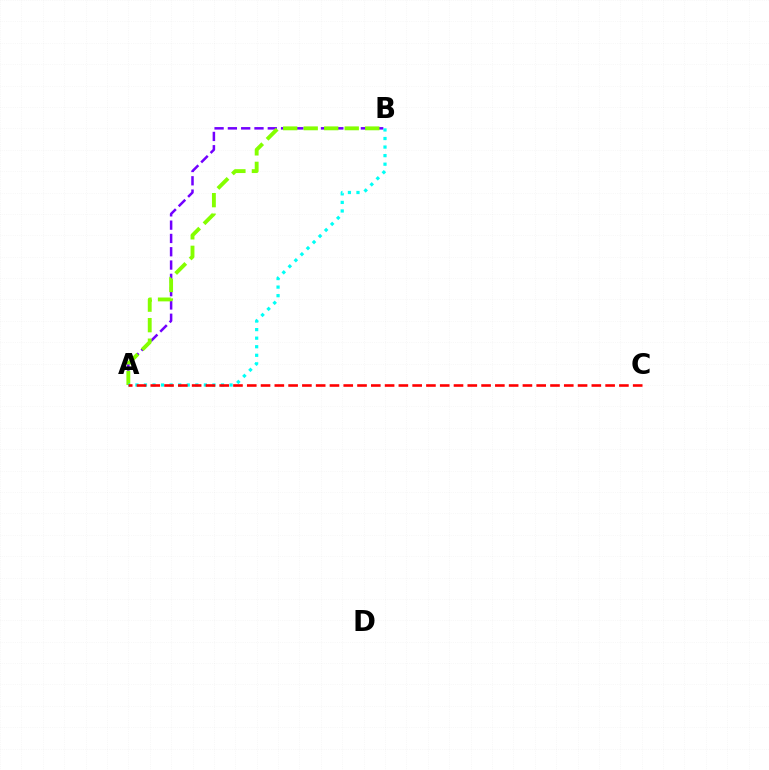{('A', 'B'): [{'color': '#7200ff', 'line_style': 'dashed', 'thickness': 1.81}, {'color': '#84ff00', 'line_style': 'dashed', 'thickness': 2.79}, {'color': '#00fff6', 'line_style': 'dotted', 'thickness': 2.33}], ('A', 'C'): [{'color': '#ff0000', 'line_style': 'dashed', 'thickness': 1.87}]}